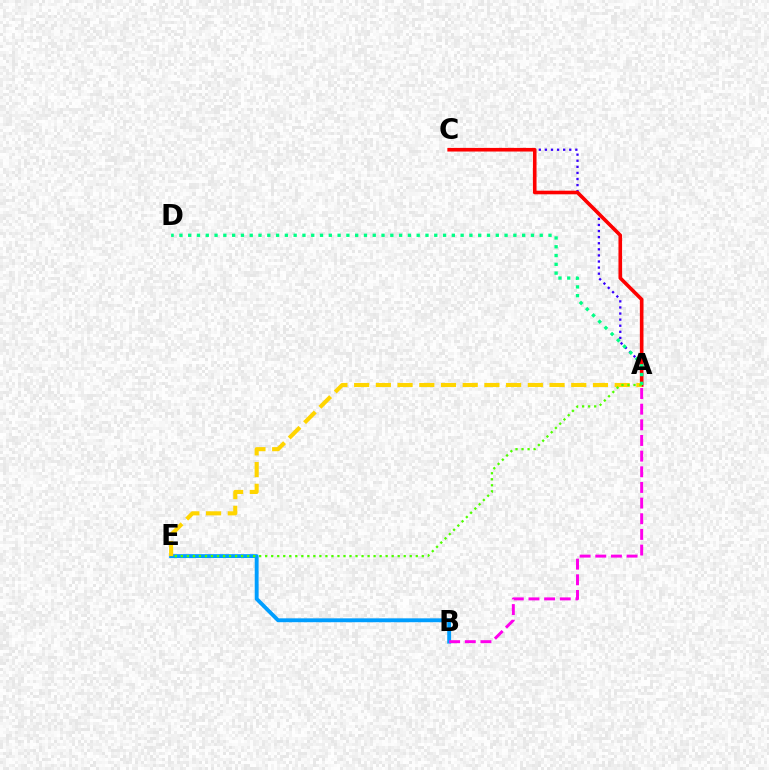{('B', 'E'): [{'color': '#009eff', 'line_style': 'solid', 'thickness': 2.79}], ('A', 'B'): [{'color': '#ff00ed', 'line_style': 'dashed', 'thickness': 2.13}], ('A', 'C'): [{'color': '#3700ff', 'line_style': 'dotted', 'thickness': 1.65}, {'color': '#ff0000', 'line_style': 'solid', 'thickness': 2.61}], ('A', 'E'): [{'color': '#ffd500', 'line_style': 'dashed', 'thickness': 2.95}, {'color': '#4fff00', 'line_style': 'dotted', 'thickness': 1.64}], ('A', 'D'): [{'color': '#00ff86', 'line_style': 'dotted', 'thickness': 2.39}]}